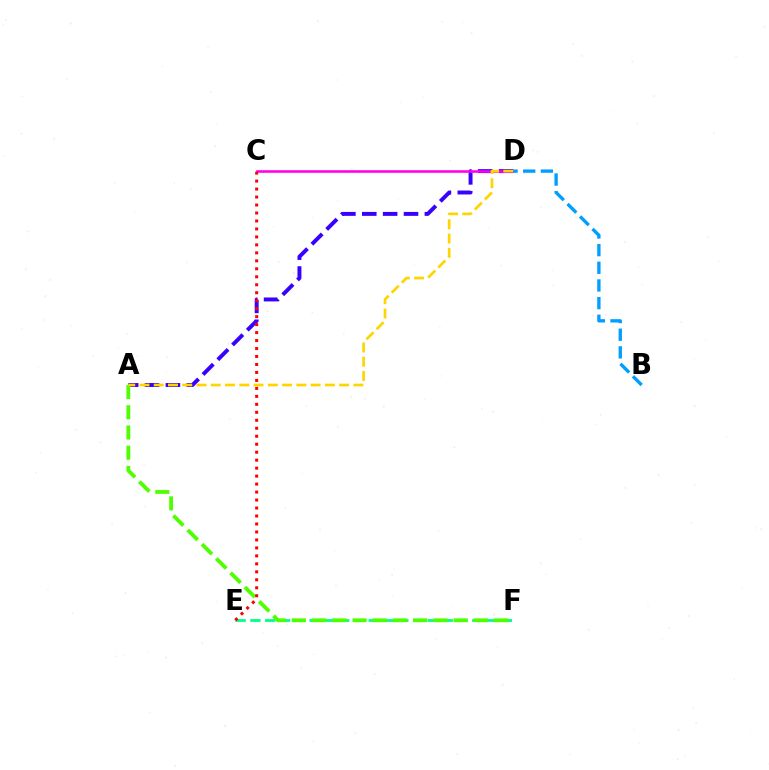{('E', 'F'): [{'color': '#00ff86', 'line_style': 'dashed', 'thickness': 2.01}], ('A', 'D'): [{'color': '#3700ff', 'line_style': 'dashed', 'thickness': 2.84}, {'color': '#ffd500', 'line_style': 'dashed', 'thickness': 1.94}], ('C', 'D'): [{'color': '#ff00ed', 'line_style': 'solid', 'thickness': 1.87}], ('A', 'F'): [{'color': '#4fff00', 'line_style': 'dashed', 'thickness': 2.75}], ('C', 'E'): [{'color': '#ff0000', 'line_style': 'dotted', 'thickness': 2.17}], ('B', 'D'): [{'color': '#009eff', 'line_style': 'dashed', 'thickness': 2.4}]}